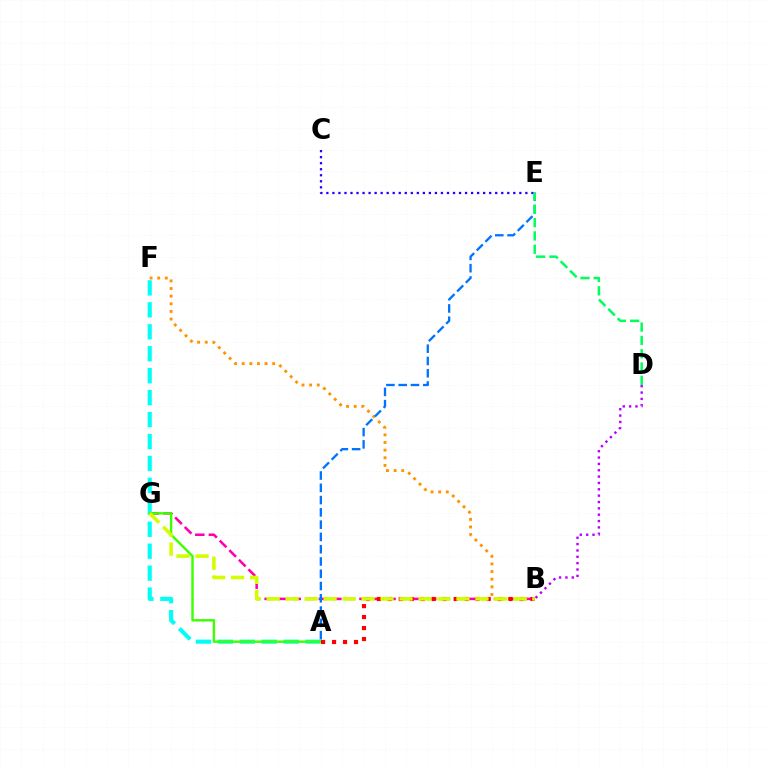{('B', 'G'): [{'color': '#ff00ac', 'line_style': 'dashed', 'thickness': 1.84}, {'color': '#d1ff00', 'line_style': 'dashed', 'thickness': 2.58}], ('B', 'F'): [{'color': '#ff9400', 'line_style': 'dotted', 'thickness': 2.07}], ('A', 'F'): [{'color': '#00fff6', 'line_style': 'dashed', 'thickness': 2.98}], ('C', 'E'): [{'color': '#2500ff', 'line_style': 'dotted', 'thickness': 1.64}], ('A', 'G'): [{'color': '#3dff00', 'line_style': 'solid', 'thickness': 1.73}], ('A', 'E'): [{'color': '#0074ff', 'line_style': 'dashed', 'thickness': 1.67}], ('A', 'B'): [{'color': '#ff0000', 'line_style': 'dotted', 'thickness': 2.98}], ('B', 'D'): [{'color': '#b900ff', 'line_style': 'dotted', 'thickness': 1.73}], ('D', 'E'): [{'color': '#00ff5c', 'line_style': 'dashed', 'thickness': 1.81}]}